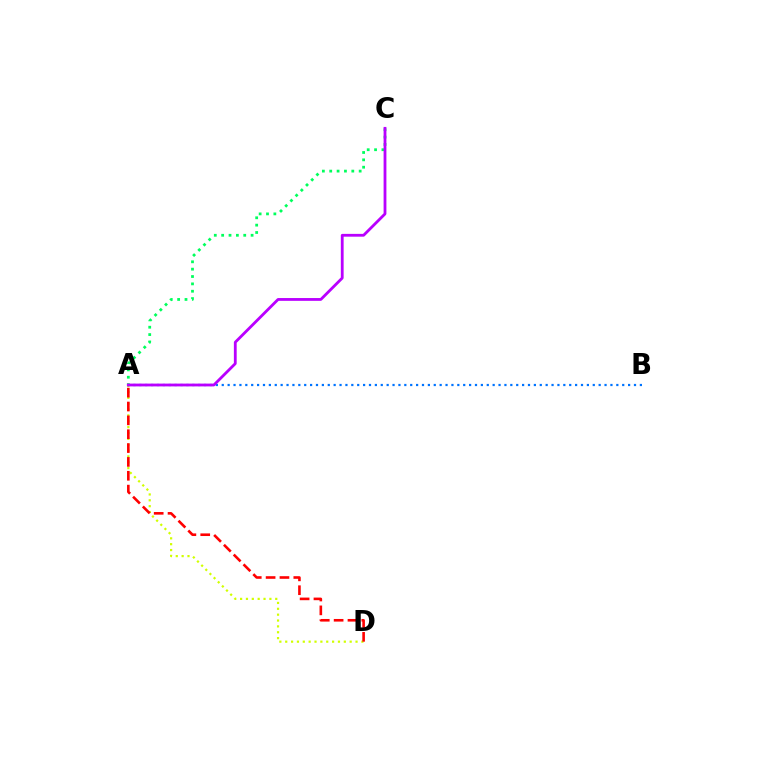{('A', 'D'): [{'color': '#d1ff00', 'line_style': 'dotted', 'thickness': 1.59}, {'color': '#ff0000', 'line_style': 'dashed', 'thickness': 1.88}], ('A', 'B'): [{'color': '#0074ff', 'line_style': 'dotted', 'thickness': 1.6}], ('A', 'C'): [{'color': '#00ff5c', 'line_style': 'dotted', 'thickness': 2.0}, {'color': '#b900ff', 'line_style': 'solid', 'thickness': 2.02}]}